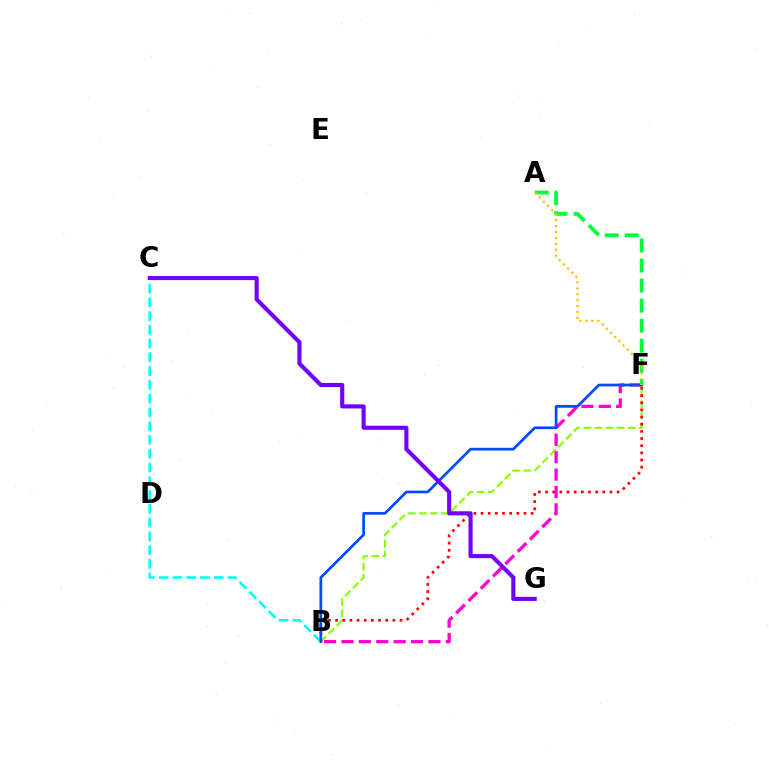{('B', 'F'): [{'color': '#84ff00', 'line_style': 'dashed', 'thickness': 1.51}, {'color': '#ff0000', 'line_style': 'dotted', 'thickness': 1.95}, {'color': '#ff00cf', 'line_style': 'dashed', 'thickness': 2.36}, {'color': '#004bff', 'line_style': 'solid', 'thickness': 1.96}], ('B', 'C'): [{'color': '#00fff6', 'line_style': 'dashed', 'thickness': 1.87}], ('A', 'F'): [{'color': '#00ff39', 'line_style': 'dashed', 'thickness': 2.72}, {'color': '#ffbd00', 'line_style': 'dotted', 'thickness': 1.61}], ('C', 'G'): [{'color': '#7200ff', 'line_style': 'solid', 'thickness': 2.96}]}